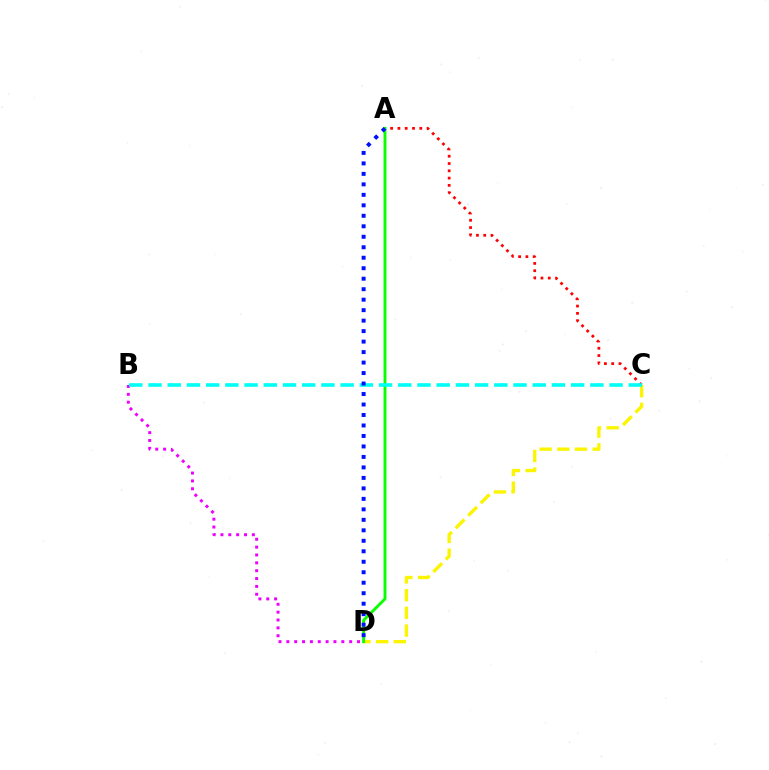{('C', 'D'): [{'color': '#fcf500', 'line_style': 'dashed', 'thickness': 2.4}], ('B', 'D'): [{'color': '#ee00ff', 'line_style': 'dotted', 'thickness': 2.13}], ('A', 'C'): [{'color': '#ff0000', 'line_style': 'dotted', 'thickness': 1.98}], ('A', 'D'): [{'color': '#08ff00', 'line_style': 'solid', 'thickness': 2.09}, {'color': '#0010ff', 'line_style': 'dotted', 'thickness': 2.85}], ('B', 'C'): [{'color': '#00fff6', 'line_style': 'dashed', 'thickness': 2.61}]}